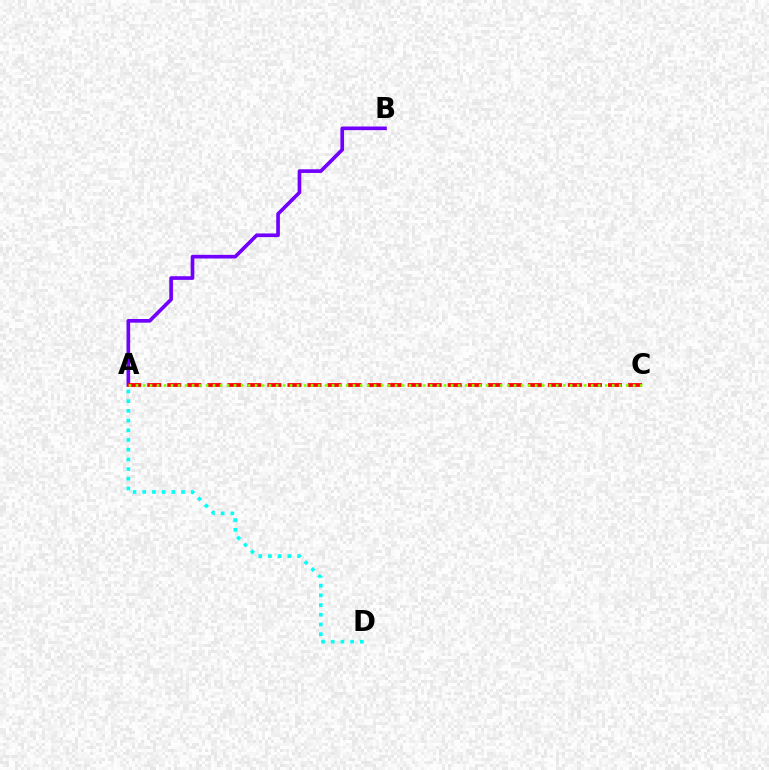{('A', 'B'): [{'color': '#7200ff', 'line_style': 'solid', 'thickness': 2.63}], ('A', 'C'): [{'color': '#ff0000', 'line_style': 'dashed', 'thickness': 2.72}, {'color': '#84ff00', 'line_style': 'dotted', 'thickness': 1.9}], ('A', 'D'): [{'color': '#00fff6', 'line_style': 'dotted', 'thickness': 2.63}]}